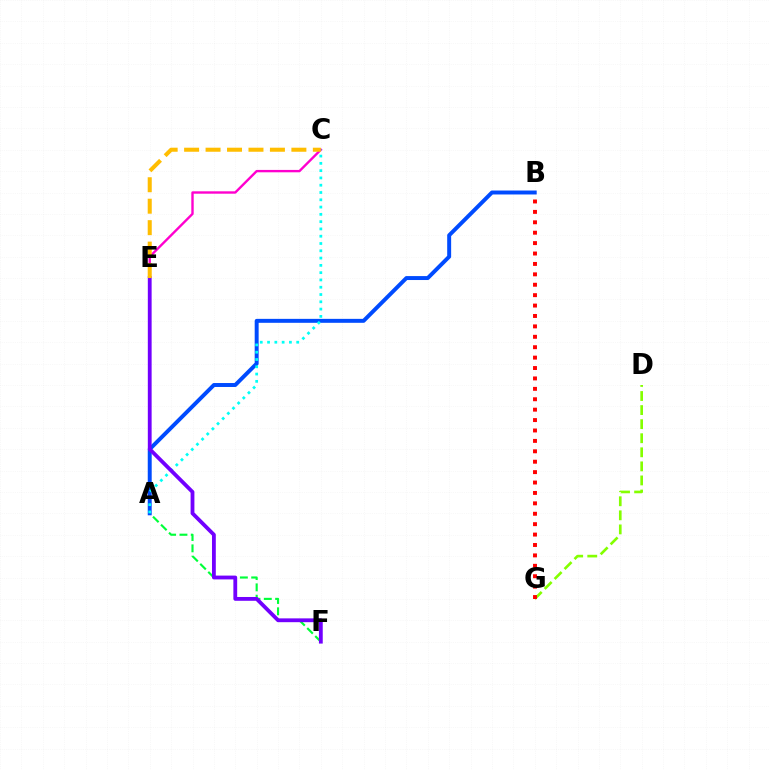{('A', 'F'): [{'color': '#00ff39', 'line_style': 'dashed', 'thickness': 1.54}], ('D', 'G'): [{'color': '#84ff00', 'line_style': 'dashed', 'thickness': 1.91}], ('A', 'B'): [{'color': '#004bff', 'line_style': 'solid', 'thickness': 2.84}], ('C', 'E'): [{'color': '#ff00cf', 'line_style': 'solid', 'thickness': 1.71}, {'color': '#ffbd00', 'line_style': 'dashed', 'thickness': 2.91}], ('A', 'C'): [{'color': '#00fff6', 'line_style': 'dotted', 'thickness': 1.98}], ('E', 'F'): [{'color': '#7200ff', 'line_style': 'solid', 'thickness': 2.75}], ('B', 'G'): [{'color': '#ff0000', 'line_style': 'dotted', 'thickness': 2.83}]}